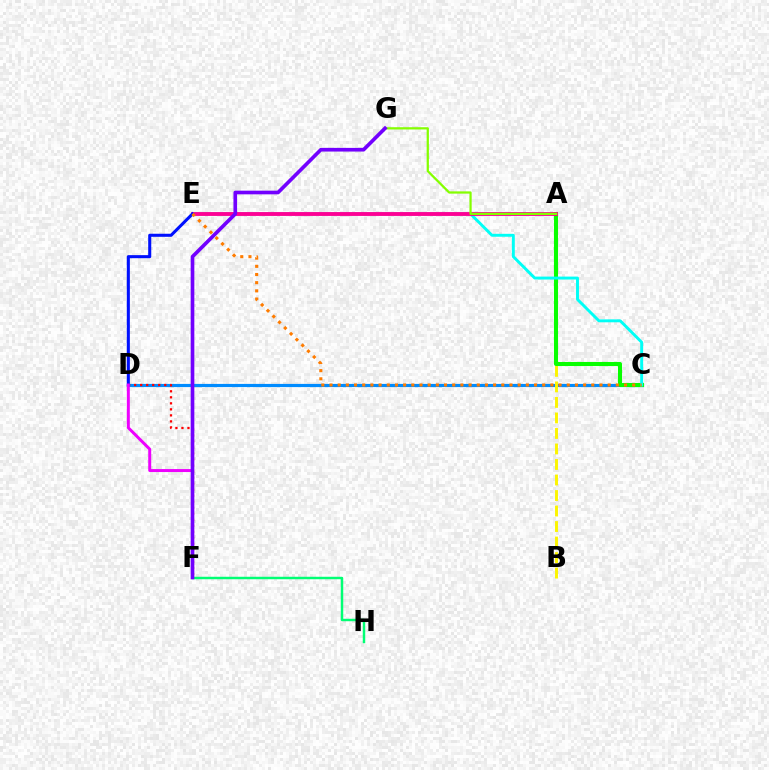{('C', 'D'): [{'color': '#008cff', 'line_style': 'solid', 'thickness': 2.29}], ('A', 'B'): [{'color': '#fcf500', 'line_style': 'dashed', 'thickness': 2.11}], ('F', 'H'): [{'color': '#00ff74', 'line_style': 'solid', 'thickness': 1.77}], ('A', 'C'): [{'color': '#08ff00', 'line_style': 'solid', 'thickness': 2.93}], ('C', 'E'): [{'color': '#00fff6', 'line_style': 'solid', 'thickness': 2.1}, {'color': '#ff7c00', 'line_style': 'dotted', 'thickness': 2.22}], ('A', 'E'): [{'color': '#ff0094', 'line_style': 'solid', 'thickness': 2.77}], ('D', 'F'): [{'color': '#ff0000', 'line_style': 'dotted', 'thickness': 1.64}, {'color': '#ee00ff', 'line_style': 'solid', 'thickness': 2.14}], ('D', 'E'): [{'color': '#0010ff', 'line_style': 'solid', 'thickness': 2.2}], ('A', 'G'): [{'color': '#84ff00', 'line_style': 'solid', 'thickness': 1.62}], ('F', 'G'): [{'color': '#7200ff', 'line_style': 'solid', 'thickness': 2.64}]}